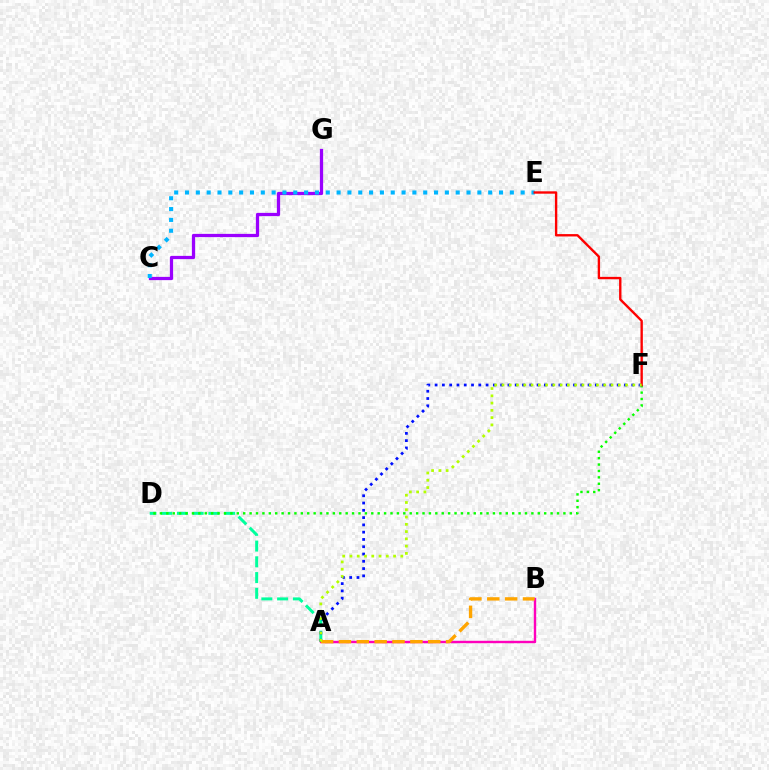{('C', 'G'): [{'color': '#9b00ff', 'line_style': 'solid', 'thickness': 2.34}], ('A', 'B'): [{'color': '#ff00bd', 'line_style': 'solid', 'thickness': 1.73}, {'color': '#ffa500', 'line_style': 'dashed', 'thickness': 2.43}], ('A', 'D'): [{'color': '#00ff9d', 'line_style': 'dashed', 'thickness': 2.14}], ('D', 'F'): [{'color': '#08ff00', 'line_style': 'dotted', 'thickness': 1.74}], ('C', 'E'): [{'color': '#00b5ff', 'line_style': 'dotted', 'thickness': 2.94}], ('A', 'F'): [{'color': '#0010ff', 'line_style': 'dotted', 'thickness': 1.98}, {'color': '#b3ff00', 'line_style': 'dotted', 'thickness': 1.98}], ('E', 'F'): [{'color': '#ff0000', 'line_style': 'solid', 'thickness': 1.71}]}